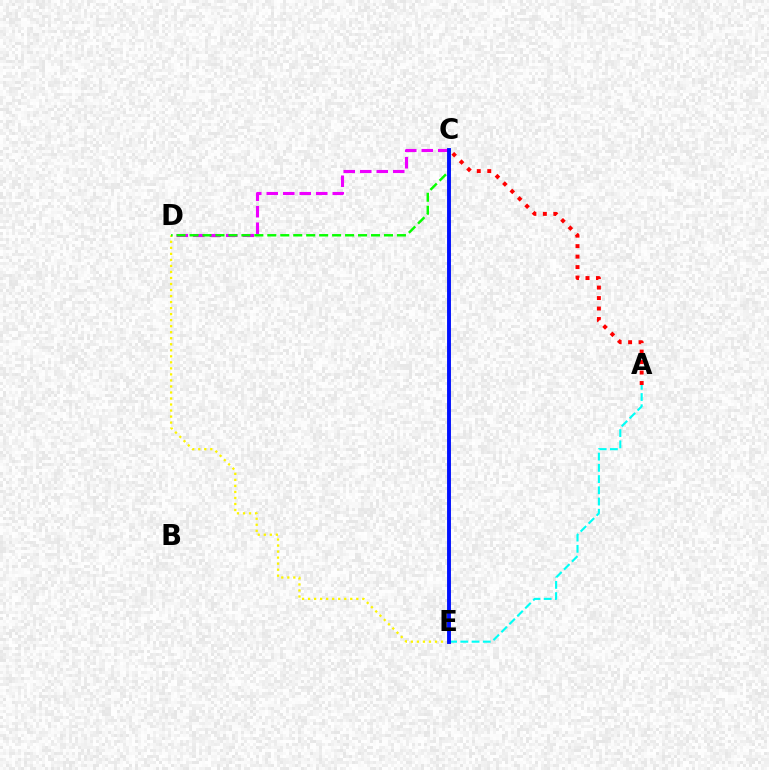{('A', 'C'): [{'color': '#ff0000', 'line_style': 'dotted', 'thickness': 2.85}], ('D', 'E'): [{'color': '#fcf500', 'line_style': 'dotted', 'thickness': 1.64}], ('A', 'E'): [{'color': '#00fff6', 'line_style': 'dashed', 'thickness': 1.53}], ('C', 'D'): [{'color': '#ee00ff', 'line_style': 'dashed', 'thickness': 2.24}, {'color': '#08ff00', 'line_style': 'dashed', 'thickness': 1.76}], ('C', 'E'): [{'color': '#0010ff', 'line_style': 'solid', 'thickness': 2.8}]}